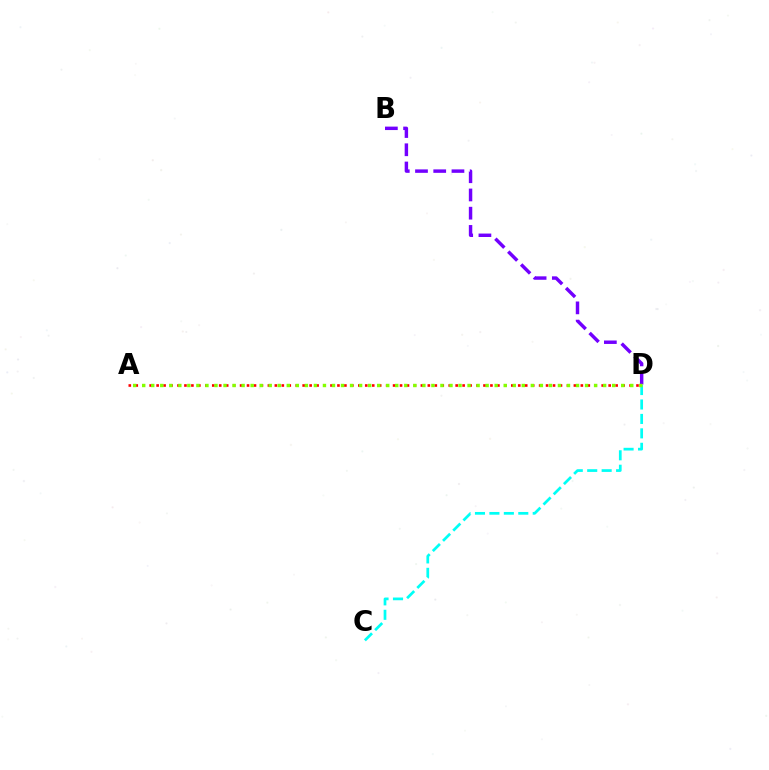{('C', 'D'): [{'color': '#00fff6', 'line_style': 'dashed', 'thickness': 1.96}], ('A', 'D'): [{'color': '#ff0000', 'line_style': 'dotted', 'thickness': 1.89}, {'color': '#84ff00', 'line_style': 'dotted', 'thickness': 2.46}], ('B', 'D'): [{'color': '#7200ff', 'line_style': 'dashed', 'thickness': 2.48}]}